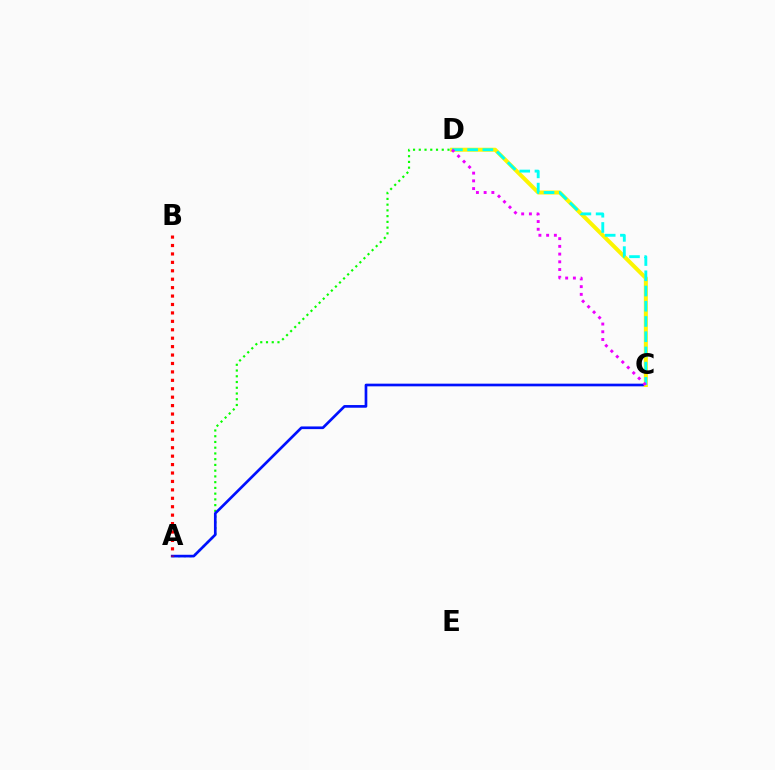{('A', 'D'): [{'color': '#08ff00', 'line_style': 'dotted', 'thickness': 1.56}], ('A', 'C'): [{'color': '#0010ff', 'line_style': 'solid', 'thickness': 1.93}], ('C', 'D'): [{'color': '#fcf500', 'line_style': 'solid', 'thickness': 2.89}, {'color': '#00fff6', 'line_style': 'dashed', 'thickness': 2.07}, {'color': '#ee00ff', 'line_style': 'dotted', 'thickness': 2.1}], ('A', 'B'): [{'color': '#ff0000', 'line_style': 'dotted', 'thickness': 2.29}]}